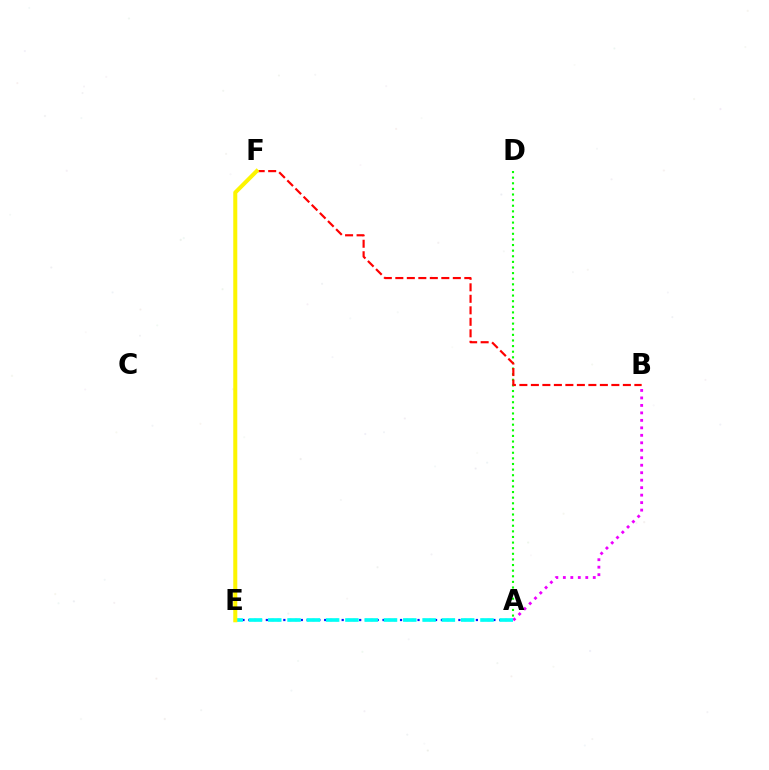{('A', 'E'): [{'color': '#0010ff', 'line_style': 'dotted', 'thickness': 1.59}, {'color': '#00fff6', 'line_style': 'dashed', 'thickness': 2.62}], ('A', 'D'): [{'color': '#08ff00', 'line_style': 'dotted', 'thickness': 1.53}], ('A', 'B'): [{'color': '#ee00ff', 'line_style': 'dotted', 'thickness': 2.03}], ('B', 'F'): [{'color': '#ff0000', 'line_style': 'dashed', 'thickness': 1.56}], ('E', 'F'): [{'color': '#fcf500', 'line_style': 'solid', 'thickness': 2.9}]}